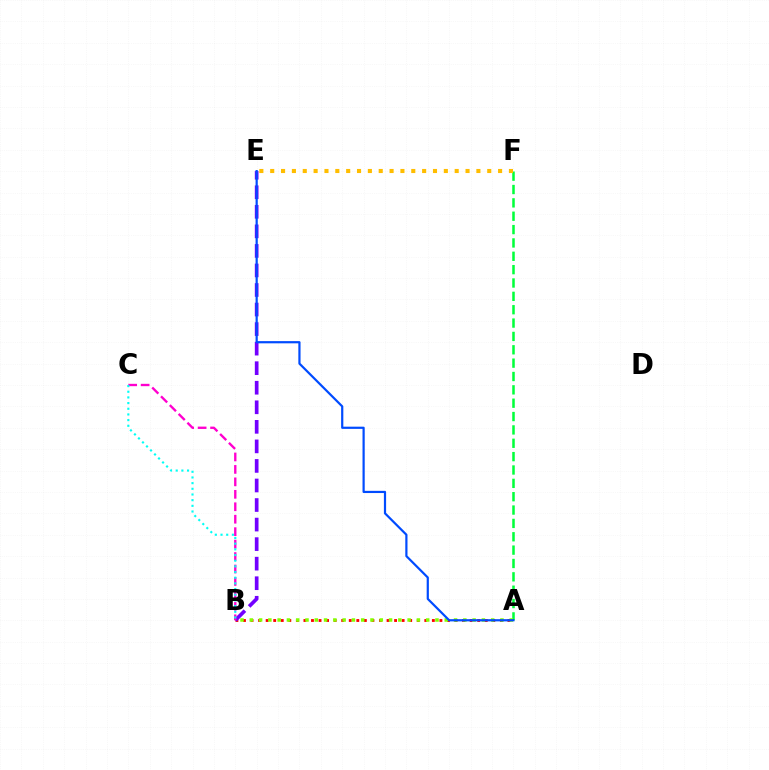{('A', 'B'): [{'color': '#ff0000', 'line_style': 'dotted', 'thickness': 2.05}, {'color': '#84ff00', 'line_style': 'dotted', 'thickness': 2.52}], ('A', 'F'): [{'color': '#00ff39', 'line_style': 'dashed', 'thickness': 1.81}], ('B', 'E'): [{'color': '#7200ff', 'line_style': 'dashed', 'thickness': 2.66}], ('A', 'E'): [{'color': '#004bff', 'line_style': 'solid', 'thickness': 1.58}], ('B', 'C'): [{'color': '#ff00cf', 'line_style': 'dashed', 'thickness': 1.69}, {'color': '#00fff6', 'line_style': 'dotted', 'thickness': 1.54}], ('E', 'F'): [{'color': '#ffbd00', 'line_style': 'dotted', 'thickness': 2.95}]}